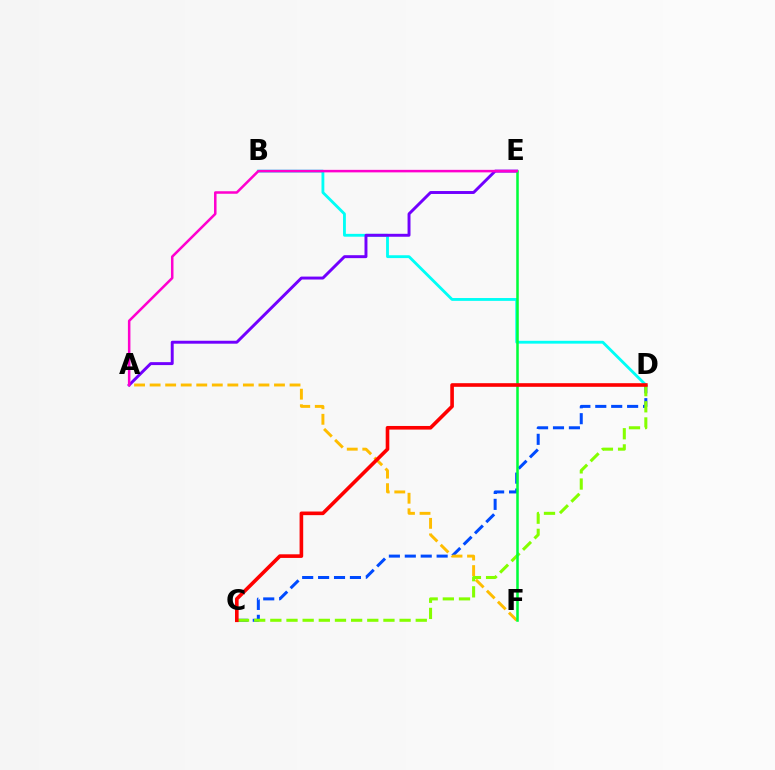{('B', 'D'): [{'color': '#00fff6', 'line_style': 'solid', 'thickness': 2.04}], ('C', 'D'): [{'color': '#004bff', 'line_style': 'dashed', 'thickness': 2.16}, {'color': '#84ff00', 'line_style': 'dashed', 'thickness': 2.19}, {'color': '#ff0000', 'line_style': 'solid', 'thickness': 2.61}], ('A', 'E'): [{'color': '#7200ff', 'line_style': 'solid', 'thickness': 2.12}, {'color': '#ff00cf', 'line_style': 'solid', 'thickness': 1.82}], ('A', 'F'): [{'color': '#ffbd00', 'line_style': 'dashed', 'thickness': 2.11}], ('E', 'F'): [{'color': '#00ff39', 'line_style': 'solid', 'thickness': 1.83}]}